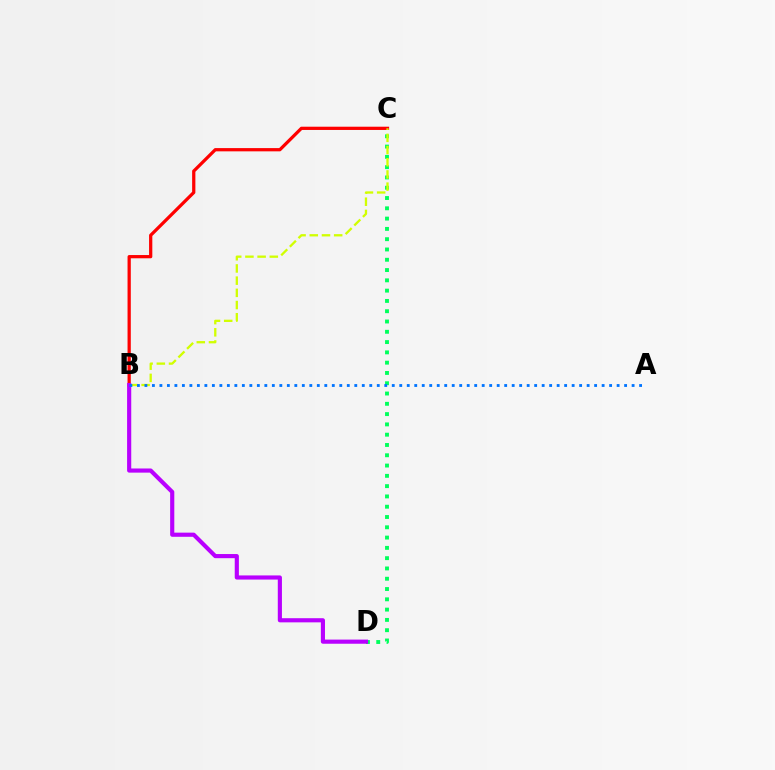{('C', 'D'): [{'color': '#00ff5c', 'line_style': 'dotted', 'thickness': 2.8}], ('B', 'C'): [{'color': '#ff0000', 'line_style': 'solid', 'thickness': 2.34}, {'color': '#d1ff00', 'line_style': 'dashed', 'thickness': 1.66}], ('B', 'D'): [{'color': '#b900ff', 'line_style': 'solid', 'thickness': 2.98}], ('A', 'B'): [{'color': '#0074ff', 'line_style': 'dotted', 'thickness': 2.04}]}